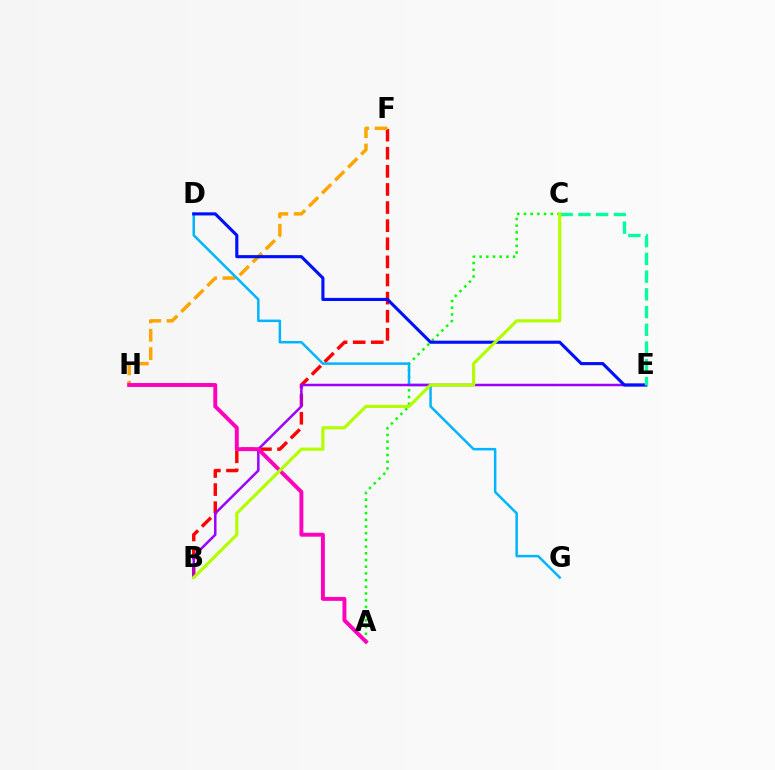{('B', 'F'): [{'color': '#ff0000', 'line_style': 'dashed', 'thickness': 2.46}], ('A', 'C'): [{'color': '#08ff00', 'line_style': 'dotted', 'thickness': 1.82}], ('F', 'H'): [{'color': '#ffa500', 'line_style': 'dashed', 'thickness': 2.5}], ('D', 'G'): [{'color': '#00b5ff', 'line_style': 'solid', 'thickness': 1.8}], ('B', 'E'): [{'color': '#9b00ff', 'line_style': 'solid', 'thickness': 1.78}], ('A', 'H'): [{'color': '#ff00bd', 'line_style': 'solid', 'thickness': 2.82}], ('D', 'E'): [{'color': '#0010ff', 'line_style': 'solid', 'thickness': 2.24}], ('C', 'E'): [{'color': '#00ff9d', 'line_style': 'dashed', 'thickness': 2.41}], ('B', 'C'): [{'color': '#b3ff00', 'line_style': 'solid', 'thickness': 2.29}]}